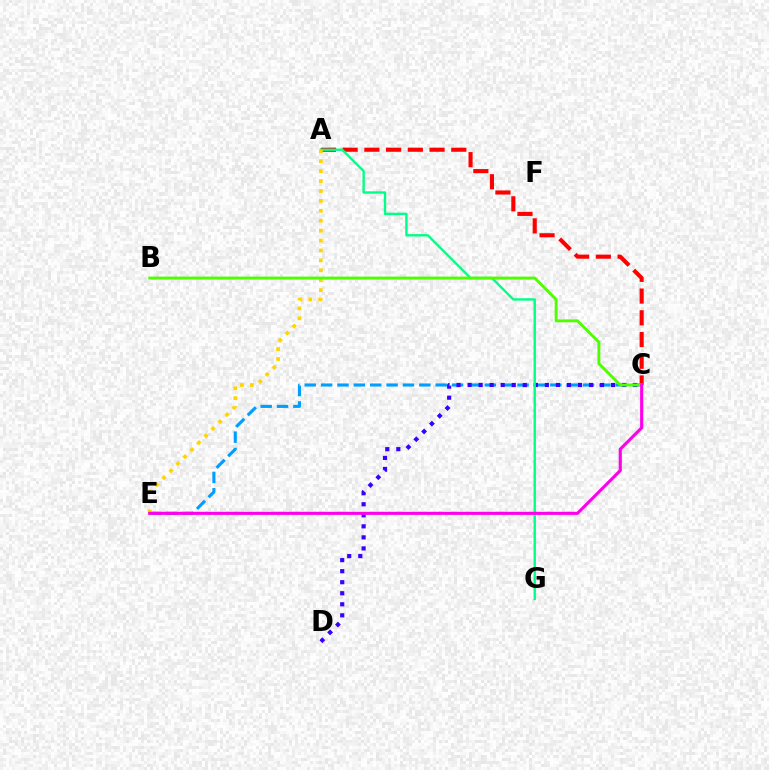{('A', 'C'): [{'color': '#ff0000', 'line_style': 'dashed', 'thickness': 2.95}], ('C', 'E'): [{'color': '#009eff', 'line_style': 'dashed', 'thickness': 2.22}, {'color': '#ff00ed', 'line_style': 'solid', 'thickness': 2.23}], ('C', 'D'): [{'color': '#3700ff', 'line_style': 'dotted', 'thickness': 3.0}], ('A', 'G'): [{'color': '#00ff86', 'line_style': 'solid', 'thickness': 1.71}], ('A', 'E'): [{'color': '#ffd500', 'line_style': 'dotted', 'thickness': 2.69}], ('B', 'C'): [{'color': '#4fff00', 'line_style': 'solid', 'thickness': 2.1}]}